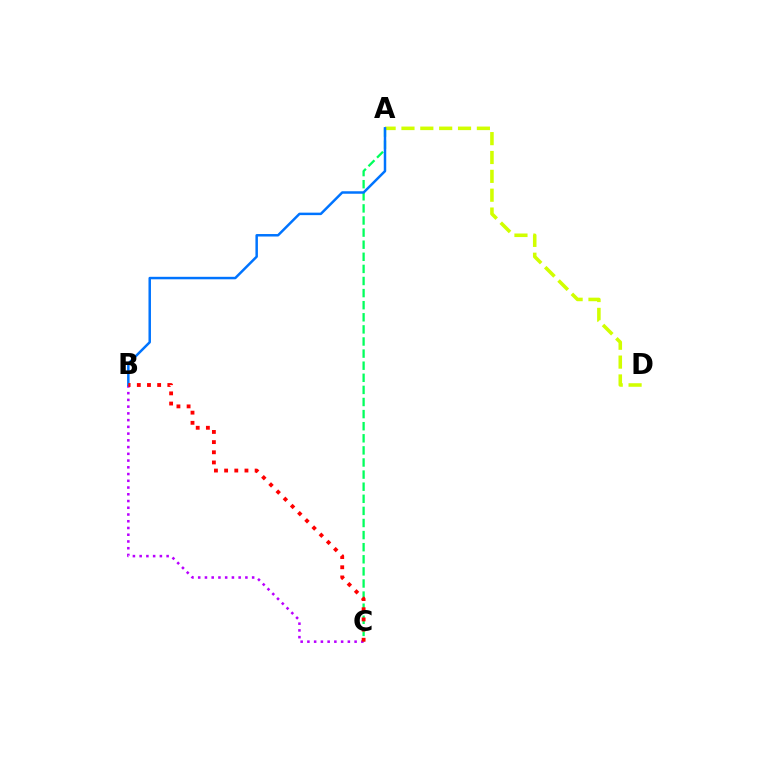{('A', 'C'): [{'color': '#00ff5c', 'line_style': 'dashed', 'thickness': 1.64}], ('A', 'D'): [{'color': '#d1ff00', 'line_style': 'dashed', 'thickness': 2.56}], ('B', 'C'): [{'color': '#b900ff', 'line_style': 'dotted', 'thickness': 1.83}, {'color': '#ff0000', 'line_style': 'dotted', 'thickness': 2.76}], ('A', 'B'): [{'color': '#0074ff', 'line_style': 'solid', 'thickness': 1.79}]}